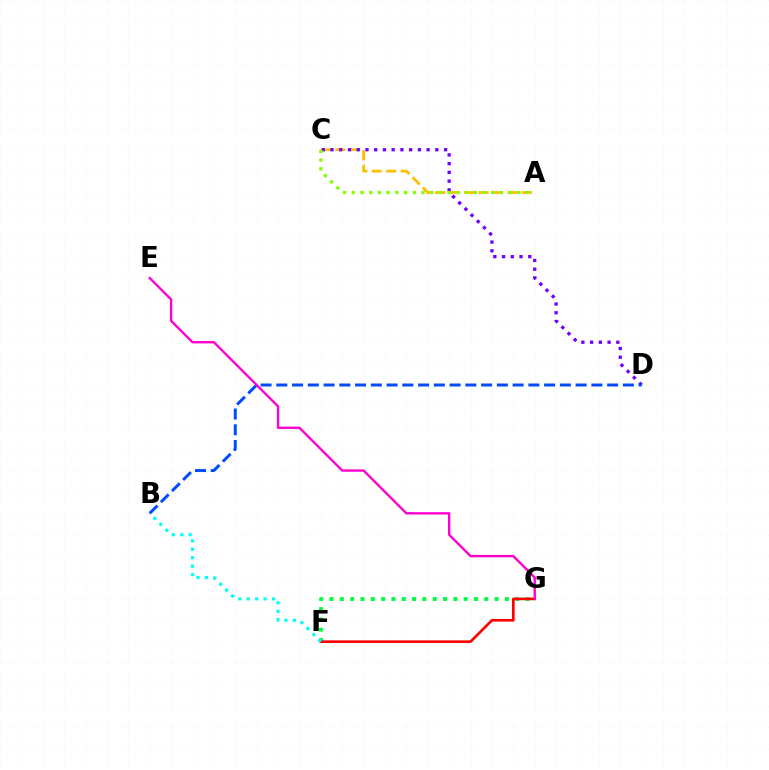{('F', 'G'): [{'color': '#00ff39', 'line_style': 'dotted', 'thickness': 2.8}, {'color': '#ff0000', 'line_style': 'solid', 'thickness': 1.91}], ('A', 'C'): [{'color': '#ffbd00', 'line_style': 'dashed', 'thickness': 1.96}, {'color': '#84ff00', 'line_style': 'dotted', 'thickness': 2.37}], ('C', 'D'): [{'color': '#7200ff', 'line_style': 'dotted', 'thickness': 2.37}], ('B', 'F'): [{'color': '#00fff6', 'line_style': 'dotted', 'thickness': 2.29}], ('B', 'D'): [{'color': '#004bff', 'line_style': 'dashed', 'thickness': 2.14}], ('E', 'G'): [{'color': '#ff00cf', 'line_style': 'solid', 'thickness': 1.71}]}